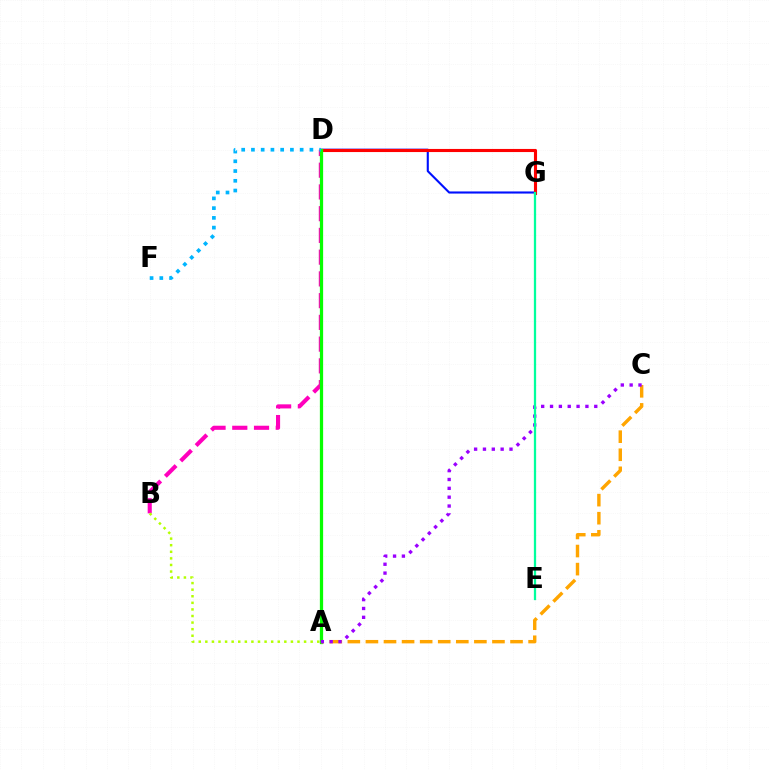{('B', 'D'): [{'color': '#ff00bd', 'line_style': 'dashed', 'thickness': 2.95}], ('D', 'G'): [{'color': '#0010ff', 'line_style': 'solid', 'thickness': 1.52}, {'color': '#ff0000', 'line_style': 'solid', 'thickness': 2.24}], ('A', 'B'): [{'color': '#b3ff00', 'line_style': 'dotted', 'thickness': 1.79}], ('A', 'D'): [{'color': '#08ff00', 'line_style': 'solid', 'thickness': 2.34}], ('A', 'C'): [{'color': '#ffa500', 'line_style': 'dashed', 'thickness': 2.46}, {'color': '#9b00ff', 'line_style': 'dotted', 'thickness': 2.4}], ('D', 'F'): [{'color': '#00b5ff', 'line_style': 'dotted', 'thickness': 2.65}], ('E', 'G'): [{'color': '#00ff9d', 'line_style': 'solid', 'thickness': 1.63}]}